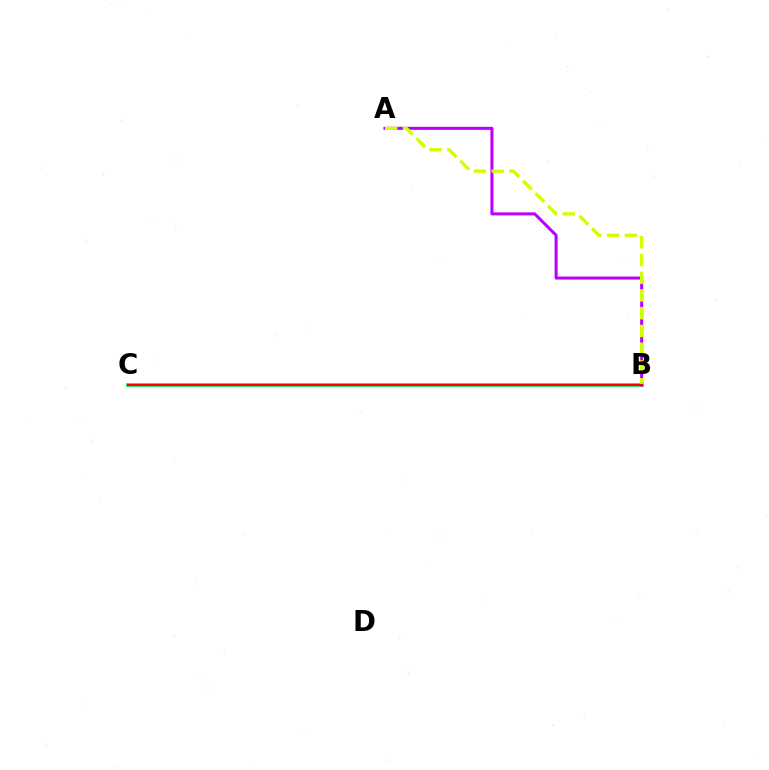{('B', 'C'): [{'color': '#00ff5c', 'line_style': 'solid', 'thickness': 2.7}, {'color': '#0074ff', 'line_style': 'solid', 'thickness': 1.52}, {'color': '#ff0000', 'line_style': 'solid', 'thickness': 1.55}], ('A', 'B'): [{'color': '#b900ff', 'line_style': 'solid', 'thickness': 2.18}, {'color': '#d1ff00', 'line_style': 'dashed', 'thickness': 2.41}]}